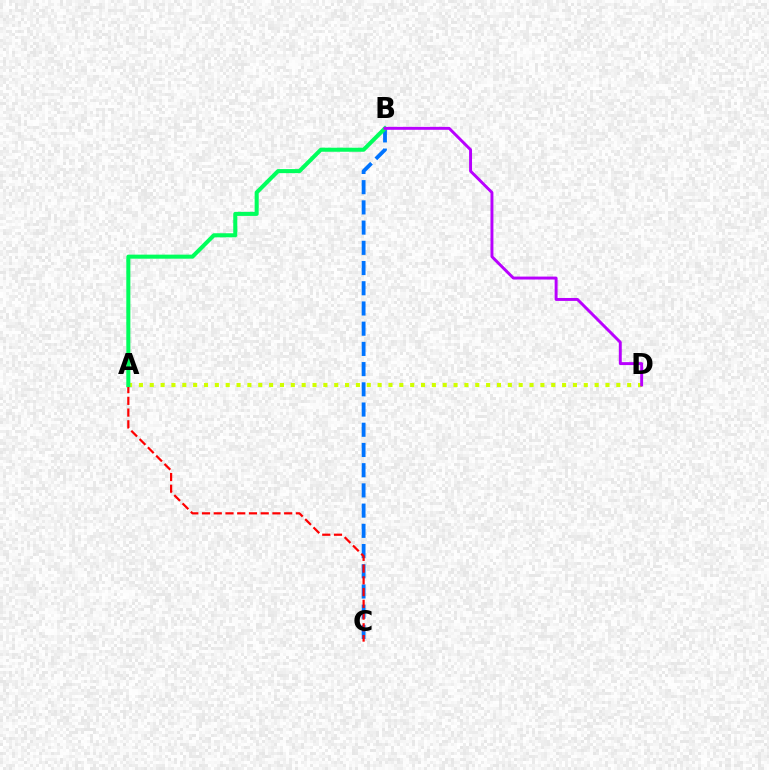{('B', 'C'): [{'color': '#0074ff', 'line_style': 'dashed', 'thickness': 2.75}], ('A', 'D'): [{'color': '#d1ff00', 'line_style': 'dotted', 'thickness': 2.95}], ('A', 'C'): [{'color': '#ff0000', 'line_style': 'dashed', 'thickness': 1.59}], ('A', 'B'): [{'color': '#00ff5c', 'line_style': 'solid', 'thickness': 2.92}], ('B', 'D'): [{'color': '#b900ff', 'line_style': 'solid', 'thickness': 2.11}]}